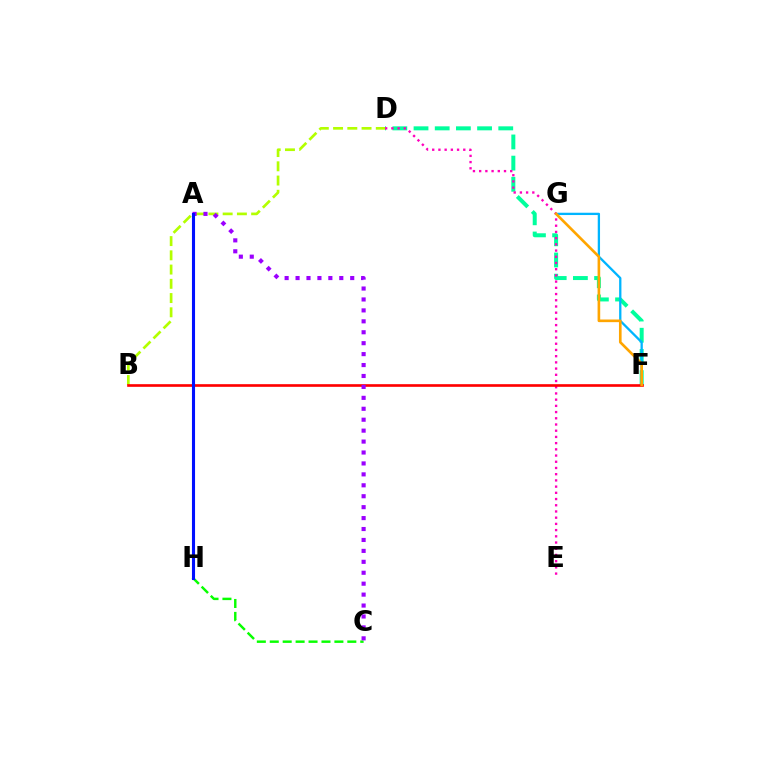{('D', 'F'): [{'color': '#00ff9d', 'line_style': 'dashed', 'thickness': 2.88}], ('C', 'H'): [{'color': '#08ff00', 'line_style': 'dashed', 'thickness': 1.76}], ('F', 'G'): [{'color': '#00b5ff', 'line_style': 'solid', 'thickness': 1.66}, {'color': '#ffa500', 'line_style': 'solid', 'thickness': 1.9}], ('D', 'E'): [{'color': '#ff00bd', 'line_style': 'dotted', 'thickness': 1.69}], ('B', 'D'): [{'color': '#b3ff00', 'line_style': 'dashed', 'thickness': 1.93}], ('B', 'F'): [{'color': '#ff0000', 'line_style': 'solid', 'thickness': 1.91}], ('A', 'C'): [{'color': '#9b00ff', 'line_style': 'dotted', 'thickness': 2.97}], ('A', 'H'): [{'color': '#0010ff', 'line_style': 'solid', 'thickness': 2.23}]}